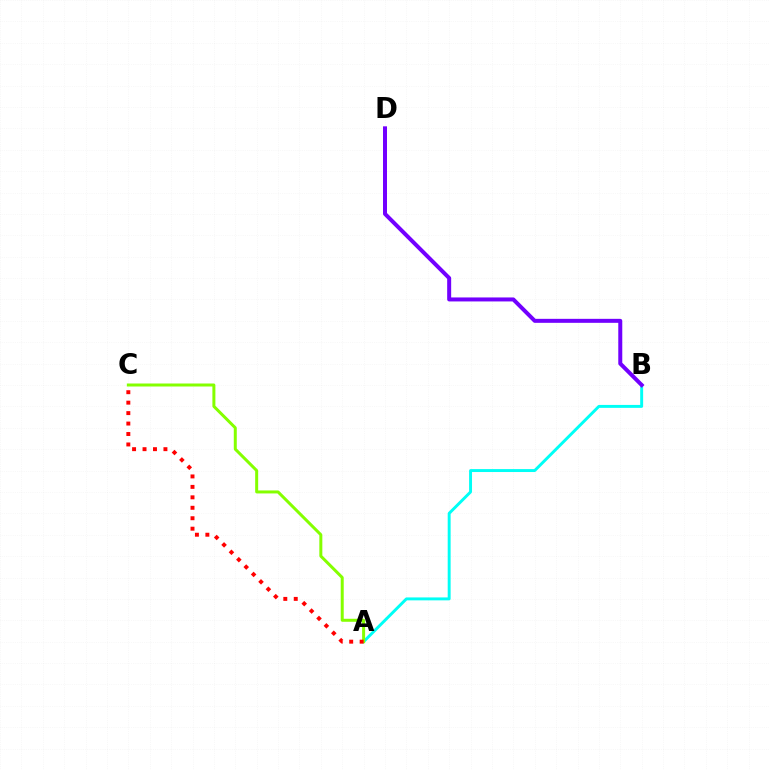{('A', 'B'): [{'color': '#00fff6', 'line_style': 'solid', 'thickness': 2.11}], ('A', 'C'): [{'color': '#84ff00', 'line_style': 'solid', 'thickness': 2.16}, {'color': '#ff0000', 'line_style': 'dotted', 'thickness': 2.84}], ('B', 'D'): [{'color': '#7200ff', 'line_style': 'solid', 'thickness': 2.87}]}